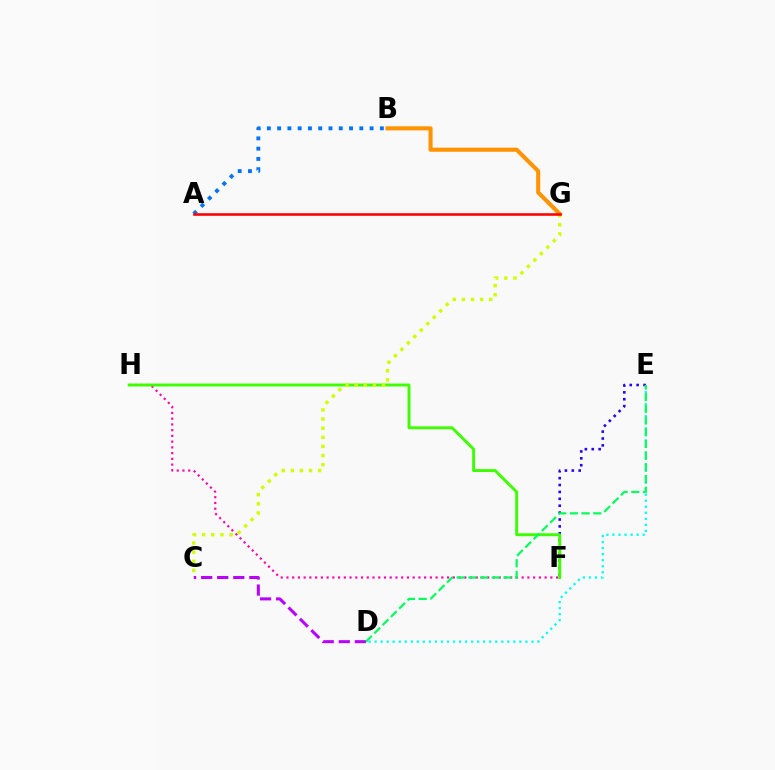{('E', 'F'): [{'color': '#2500ff', 'line_style': 'dotted', 'thickness': 1.87}], ('F', 'H'): [{'color': '#ff00ac', 'line_style': 'dotted', 'thickness': 1.56}, {'color': '#3dff00', 'line_style': 'solid', 'thickness': 2.1}], ('D', 'E'): [{'color': '#00fff6', 'line_style': 'dotted', 'thickness': 1.64}, {'color': '#00ff5c', 'line_style': 'dashed', 'thickness': 1.59}], ('C', 'D'): [{'color': '#b900ff', 'line_style': 'dashed', 'thickness': 2.18}], ('A', 'B'): [{'color': '#0074ff', 'line_style': 'dotted', 'thickness': 2.79}], ('B', 'G'): [{'color': '#ff9400', 'line_style': 'solid', 'thickness': 2.95}], ('C', 'G'): [{'color': '#d1ff00', 'line_style': 'dotted', 'thickness': 2.48}], ('A', 'G'): [{'color': '#ff0000', 'line_style': 'solid', 'thickness': 1.85}]}